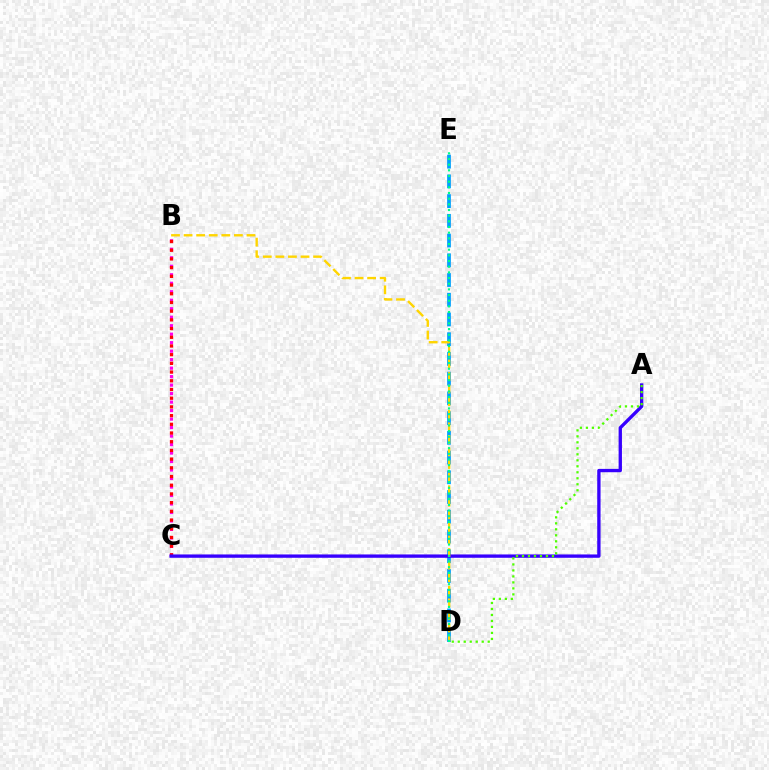{('D', 'E'): [{'color': '#009eff', 'line_style': 'dashed', 'thickness': 2.68}, {'color': '#00ff86', 'line_style': 'dotted', 'thickness': 1.54}], ('B', 'C'): [{'color': '#ff00ed', 'line_style': 'dotted', 'thickness': 2.31}, {'color': '#ff0000', 'line_style': 'dotted', 'thickness': 2.36}], ('A', 'C'): [{'color': '#3700ff', 'line_style': 'solid', 'thickness': 2.4}], ('A', 'D'): [{'color': '#4fff00', 'line_style': 'dotted', 'thickness': 1.63}], ('B', 'D'): [{'color': '#ffd500', 'line_style': 'dashed', 'thickness': 1.71}]}